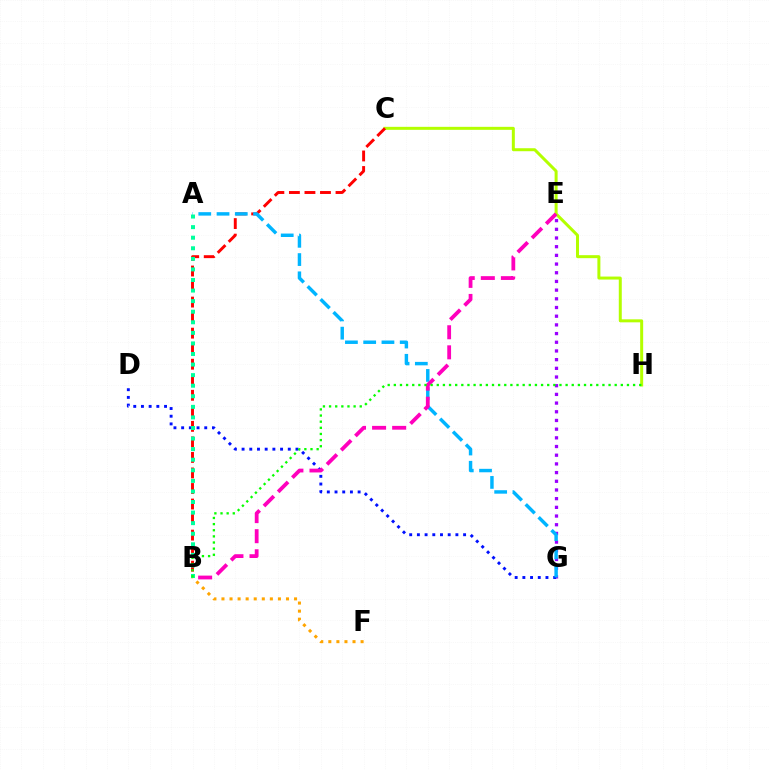{('B', 'F'): [{'color': '#ffa500', 'line_style': 'dotted', 'thickness': 2.19}], ('C', 'H'): [{'color': '#b3ff00', 'line_style': 'solid', 'thickness': 2.16}], ('E', 'G'): [{'color': '#9b00ff', 'line_style': 'dotted', 'thickness': 2.36}], ('D', 'G'): [{'color': '#0010ff', 'line_style': 'dotted', 'thickness': 2.09}], ('B', 'C'): [{'color': '#ff0000', 'line_style': 'dashed', 'thickness': 2.11}], ('A', 'G'): [{'color': '#00b5ff', 'line_style': 'dashed', 'thickness': 2.48}], ('B', 'E'): [{'color': '#ff00bd', 'line_style': 'dashed', 'thickness': 2.73}], ('A', 'B'): [{'color': '#00ff9d', 'line_style': 'dotted', 'thickness': 2.87}], ('B', 'H'): [{'color': '#08ff00', 'line_style': 'dotted', 'thickness': 1.67}]}